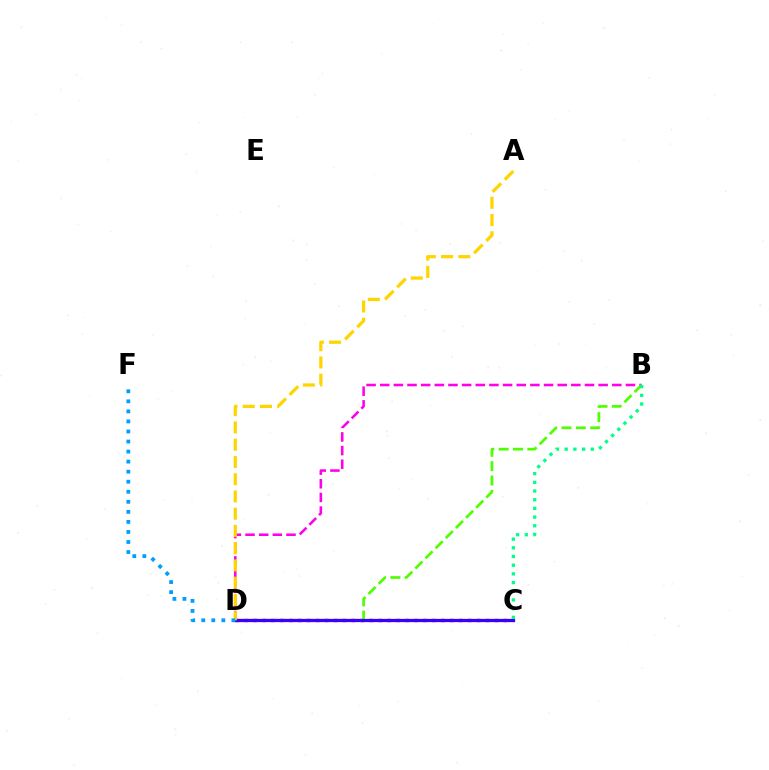{('B', 'D'): [{'color': '#ff00ed', 'line_style': 'dashed', 'thickness': 1.85}, {'color': '#4fff00', 'line_style': 'dashed', 'thickness': 1.95}], ('C', 'D'): [{'color': '#ff0000', 'line_style': 'dotted', 'thickness': 2.43}, {'color': '#3700ff', 'line_style': 'solid', 'thickness': 2.34}], ('B', 'C'): [{'color': '#00ff86', 'line_style': 'dotted', 'thickness': 2.36}], ('A', 'D'): [{'color': '#ffd500', 'line_style': 'dashed', 'thickness': 2.34}], ('D', 'F'): [{'color': '#009eff', 'line_style': 'dotted', 'thickness': 2.73}]}